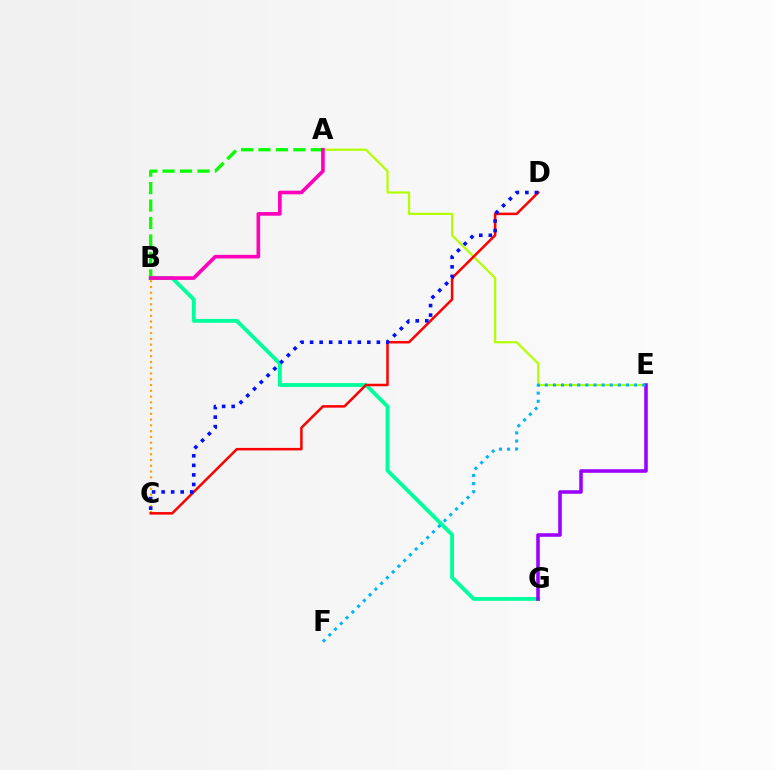{('A', 'E'): [{'color': '#b3ff00', 'line_style': 'solid', 'thickness': 1.59}], ('B', 'G'): [{'color': '#00ff9d', 'line_style': 'solid', 'thickness': 2.78}], ('B', 'C'): [{'color': '#ffa500', 'line_style': 'dotted', 'thickness': 1.57}], ('A', 'B'): [{'color': '#08ff00', 'line_style': 'dashed', 'thickness': 2.37}, {'color': '#ff00bd', 'line_style': 'solid', 'thickness': 2.62}], ('E', 'G'): [{'color': '#9b00ff', 'line_style': 'solid', 'thickness': 2.56}], ('E', 'F'): [{'color': '#00b5ff', 'line_style': 'dotted', 'thickness': 2.21}], ('C', 'D'): [{'color': '#ff0000', 'line_style': 'solid', 'thickness': 1.81}, {'color': '#0010ff', 'line_style': 'dotted', 'thickness': 2.59}]}